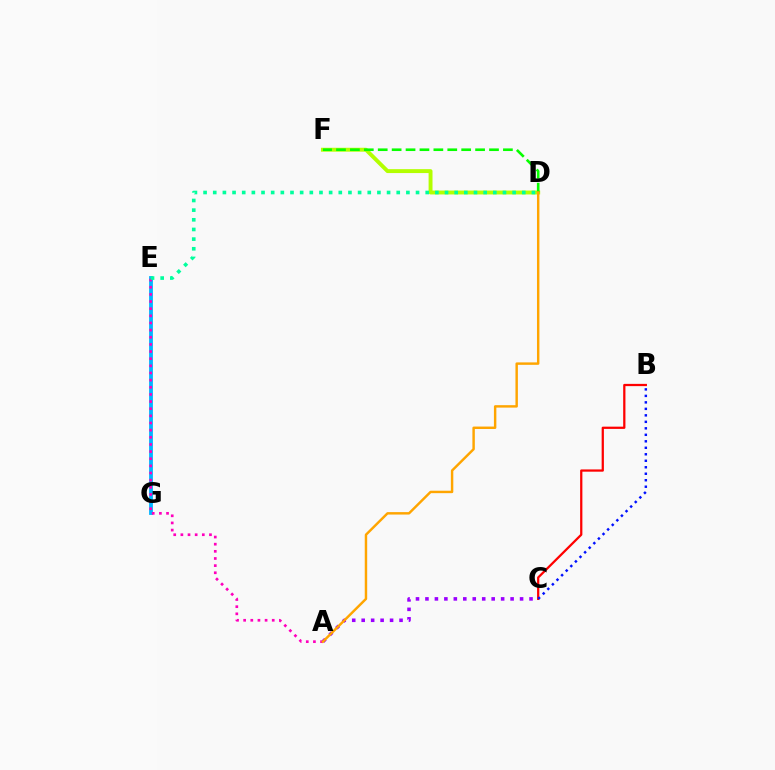{('E', 'G'): [{'color': '#00b5ff', 'line_style': 'solid', 'thickness': 2.74}], ('D', 'F'): [{'color': '#b3ff00', 'line_style': 'solid', 'thickness': 2.82}, {'color': '#08ff00', 'line_style': 'dashed', 'thickness': 1.89}], ('A', 'E'): [{'color': '#ff00bd', 'line_style': 'dotted', 'thickness': 1.94}], ('A', 'C'): [{'color': '#9b00ff', 'line_style': 'dotted', 'thickness': 2.57}], ('B', 'C'): [{'color': '#ff0000', 'line_style': 'solid', 'thickness': 1.62}, {'color': '#0010ff', 'line_style': 'dotted', 'thickness': 1.76}], ('D', 'E'): [{'color': '#00ff9d', 'line_style': 'dotted', 'thickness': 2.62}], ('A', 'D'): [{'color': '#ffa500', 'line_style': 'solid', 'thickness': 1.76}]}